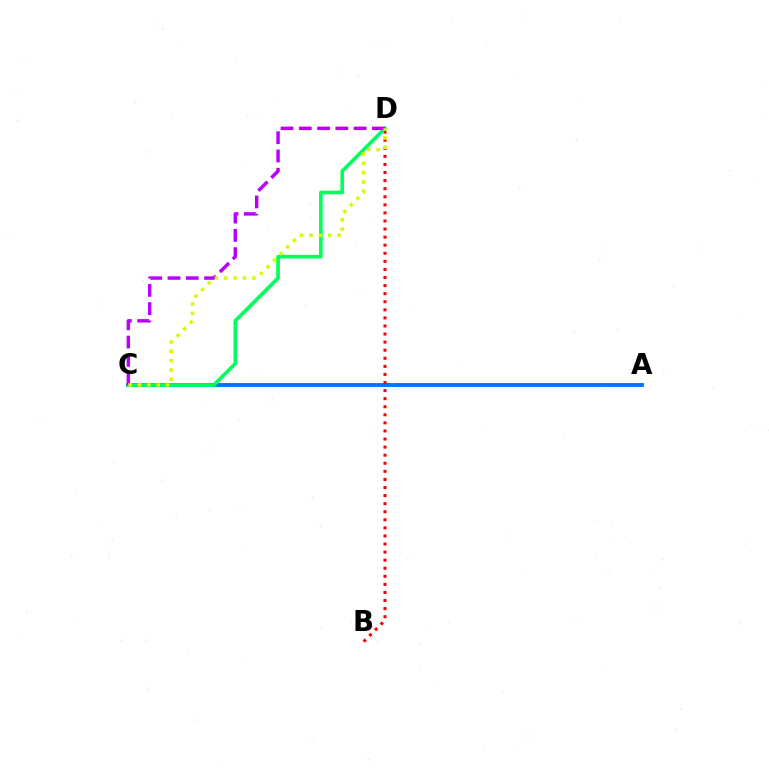{('A', 'C'): [{'color': '#0074ff', 'line_style': 'solid', 'thickness': 2.8}], ('B', 'D'): [{'color': '#ff0000', 'line_style': 'dotted', 'thickness': 2.19}], ('C', 'D'): [{'color': '#00ff5c', 'line_style': 'solid', 'thickness': 2.61}, {'color': '#b900ff', 'line_style': 'dashed', 'thickness': 2.48}, {'color': '#d1ff00', 'line_style': 'dotted', 'thickness': 2.54}]}